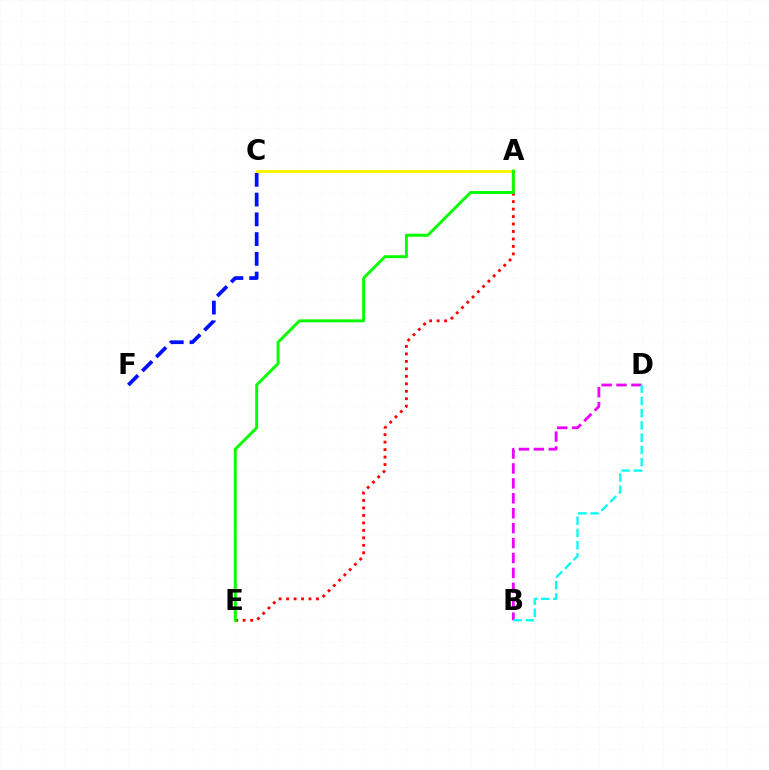{('C', 'F'): [{'color': '#0010ff', 'line_style': 'dashed', 'thickness': 2.68}], ('B', 'D'): [{'color': '#ee00ff', 'line_style': 'dashed', 'thickness': 2.03}, {'color': '#00fff6', 'line_style': 'dashed', 'thickness': 1.66}], ('A', 'C'): [{'color': '#fcf500', 'line_style': 'solid', 'thickness': 2.1}], ('A', 'E'): [{'color': '#ff0000', 'line_style': 'dotted', 'thickness': 2.03}, {'color': '#08ff00', 'line_style': 'solid', 'thickness': 2.13}]}